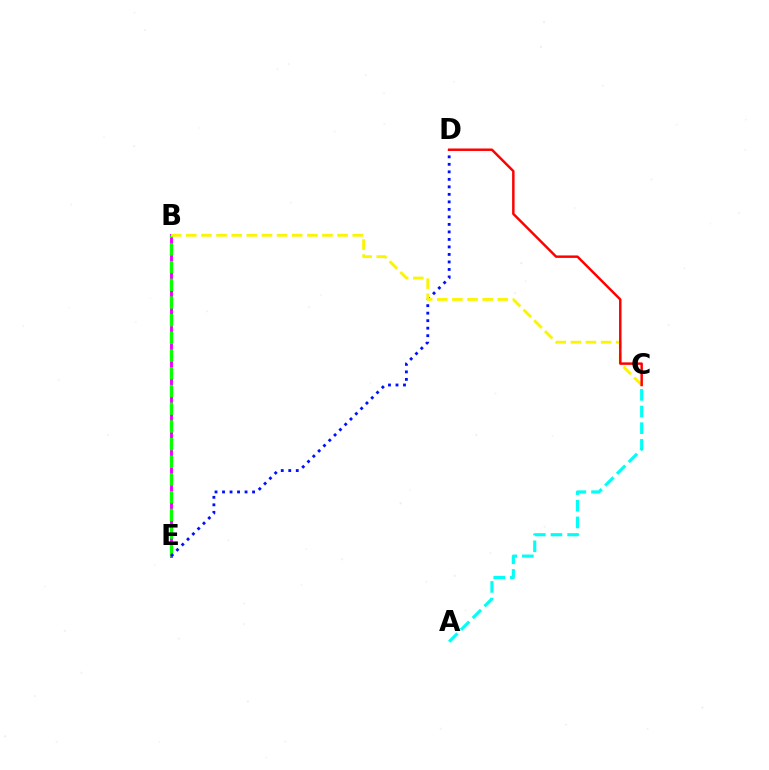{('B', 'E'): [{'color': '#ee00ff', 'line_style': 'solid', 'thickness': 2.08}, {'color': '#08ff00', 'line_style': 'dashed', 'thickness': 2.4}], ('D', 'E'): [{'color': '#0010ff', 'line_style': 'dotted', 'thickness': 2.04}], ('B', 'C'): [{'color': '#fcf500', 'line_style': 'dashed', 'thickness': 2.06}], ('A', 'C'): [{'color': '#00fff6', 'line_style': 'dashed', 'thickness': 2.26}], ('C', 'D'): [{'color': '#ff0000', 'line_style': 'solid', 'thickness': 1.77}]}